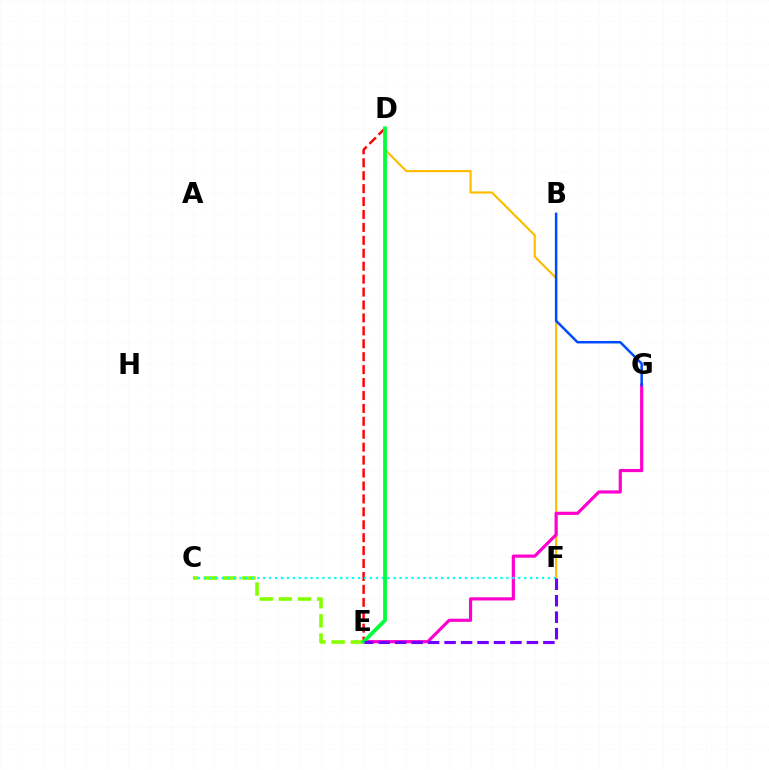{('C', 'E'): [{'color': '#84ff00', 'line_style': 'dashed', 'thickness': 2.6}], ('D', 'E'): [{'color': '#ff0000', 'line_style': 'dashed', 'thickness': 1.76}, {'color': '#00ff39', 'line_style': 'solid', 'thickness': 2.71}], ('D', 'F'): [{'color': '#ffbd00', 'line_style': 'solid', 'thickness': 1.56}], ('E', 'G'): [{'color': '#ff00cf', 'line_style': 'solid', 'thickness': 2.28}], ('C', 'F'): [{'color': '#00fff6', 'line_style': 'dotted', 'thickness': 1.61}], ('E', 'F'): [{'color': '#7200ff', 'line_style': 'dashed', 'thickness': 2.24}], ('B', 'G'): [{'color': '#004bff', 'line_style': 'solid', 'thickness': 1.8}]}